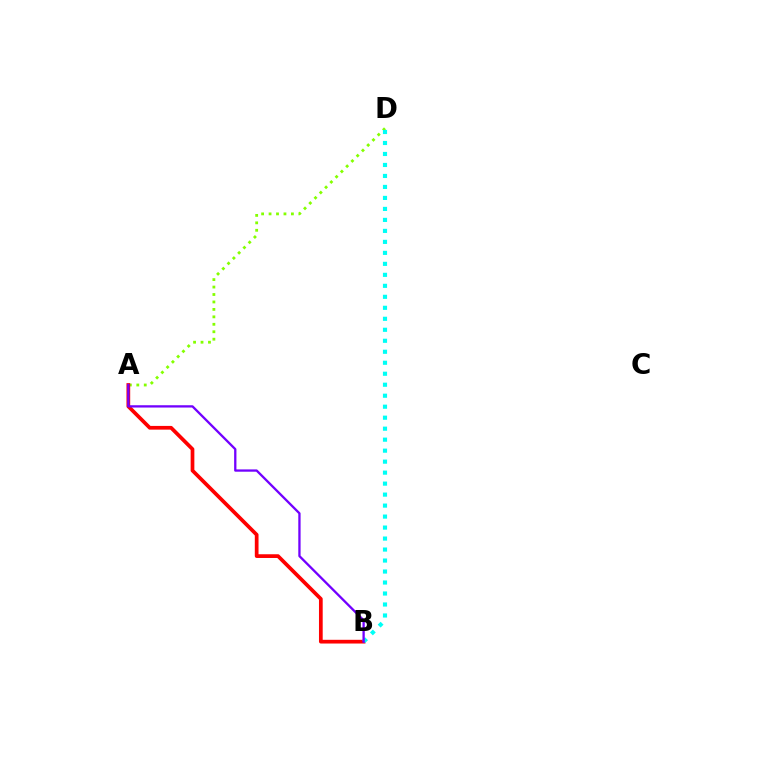{('A', 'D'): [{'color': '#84ff00', 'line_style': 'dotted', 'thickness': 2.02}], ('A', 'B'): [{'color': '#ff0000', 'line_style': 'solid', 'thickness': 2.68}, {'color': '#7200ff', 'line_style': 'solid', 'thickness': 1.66}], ('B', 'D'): [{'color': '#00fff6', 'line_style': 'dotted', 'thickness': 2.99}]}